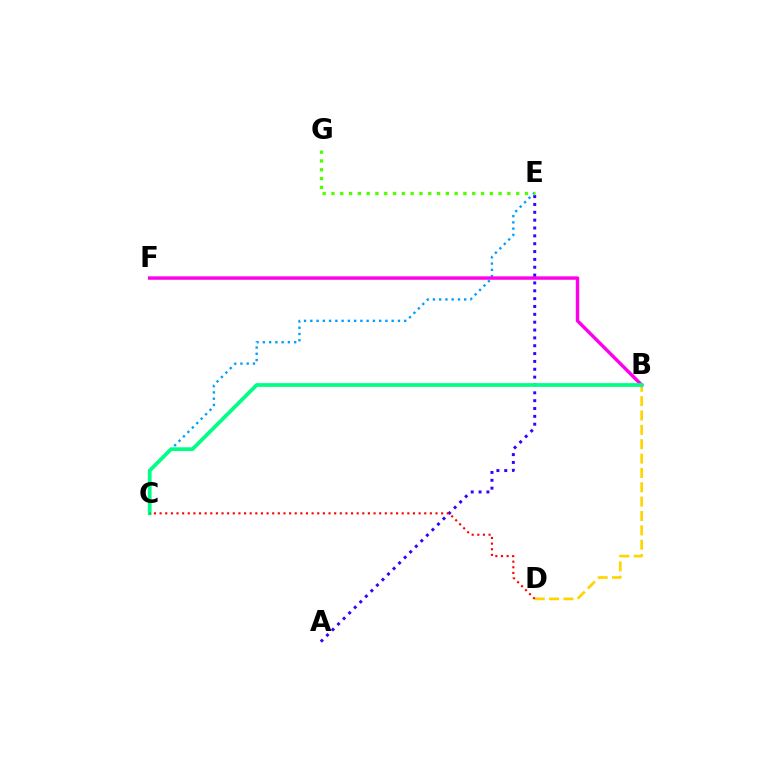{('C', 'E'): [{'color': '#009eff', 'line_style': 'dotted', 'thickness': 1.7}], ('B', 'D'): [{'color': '#ffd500', 'line_style': 'dashed', 'thickness': 1.95}], ('E', 'G'): [{'color': '#4fff00', 'line_style': 'dotted', 'thickness': 2.39}], ('B', 'F'): [{'color': '#ff00ed', 'line_style': 'solid', 'thickness': 2.47}], ('A', 'E'): [{'color': '#3700ff', 'line_style': 'dotted', 'thickness': 2.13}], ('B', 'C'): [{'color': '#00ff86', 'line_style': 'solid', 'thickness': 2.7}], ('C', 'D'): [{'color': '#ff0000', 'line_style': 'dotted', 'thickness': 1.53}]}